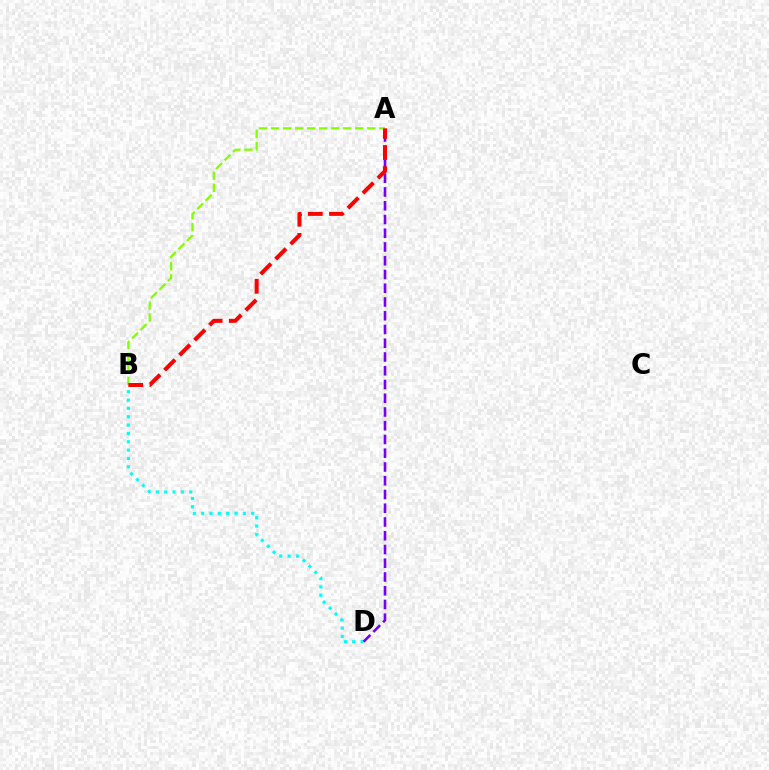{('B', 'D'): [{'color': '#00fff6', 'line_style': 'dotted', 'thickness': 2.27}], ('A', 'D'): [{'color': '#7200ff', 'line_style': 'dashed', 'thickness': 1.87}], ('A', 'B'): [{'color': '#84ff00', 'line_style': 'dashed', 'thickness': 1.63}, {'color': '#ff0000', 'line_style': 'dashed', 'thickness': 2.88}]}